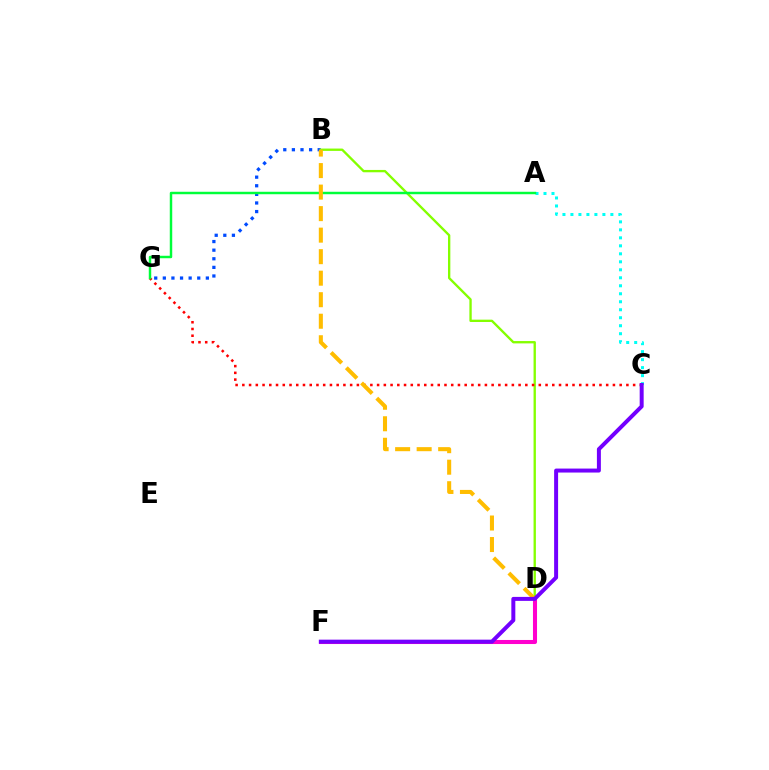{('B', 'G'): [{'color': '#004bff', 'line_style': 'dotted', 'thickness': 2.34}], ('B', 'D'): [{'color': '#84ff00', 'line_style': 'solid', 'thickness': 1.69}, {'color': '#ffbd00', 'line_style': 'dashed', 'thickness': 2.92}], ('C', 'G'): [{'color': '#ff0000', 'line_style': 'dotted', 'thickness': 1.83}], ('D', 'F'): [{'color': '#ff00cf', 'line_style': 'solid', 'thickness': 2.92}], ('A', 'C'): [{'color': '#00fff6', 'line_style': 'dotted', 'thickness': 2.17}], ('A', 'G'): [{'color': '#00ff39', 'line_style': 'solid', 'thickness': 1.77}], ('C', 'F'): [{'color': '#7200ff', 'line_style': 'solid', 'thickness': 2.86}]}